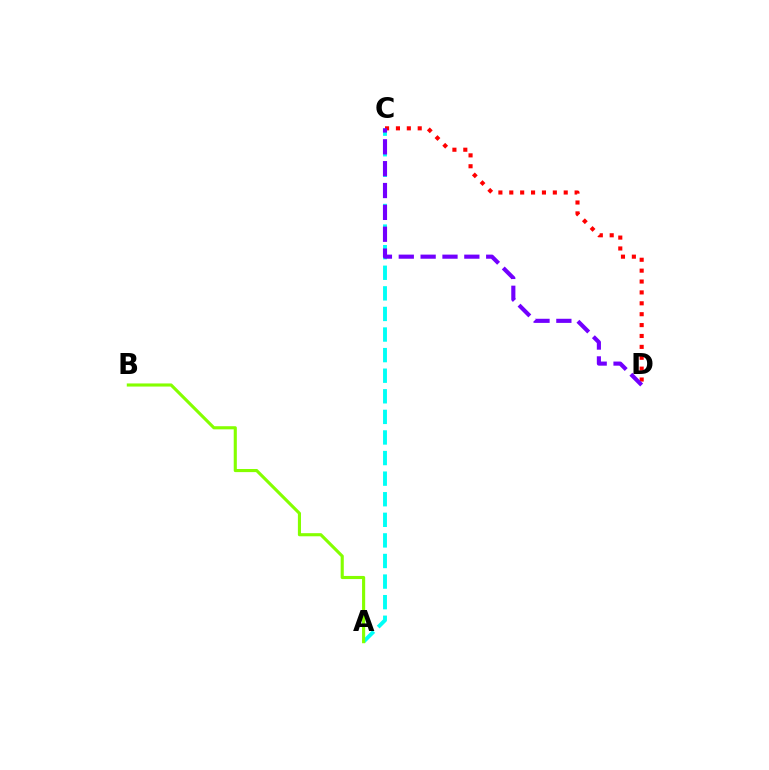{('A', 'C'): [{'color': '#00fff6', 'line_style': 'dashed', 'thickness': 2.8}], ('A', 'B'): [{'color': '#84ff00', 'line_style': 'solid', 'thickness': 2.24}], ('C', 'D'): [{'color': '#ff0000', 'line_style': 'dotted', 'thickness': 2.96}, {'color': '#7200ff', 'line_style': 'dashed', 'thickness': 2.97}]}